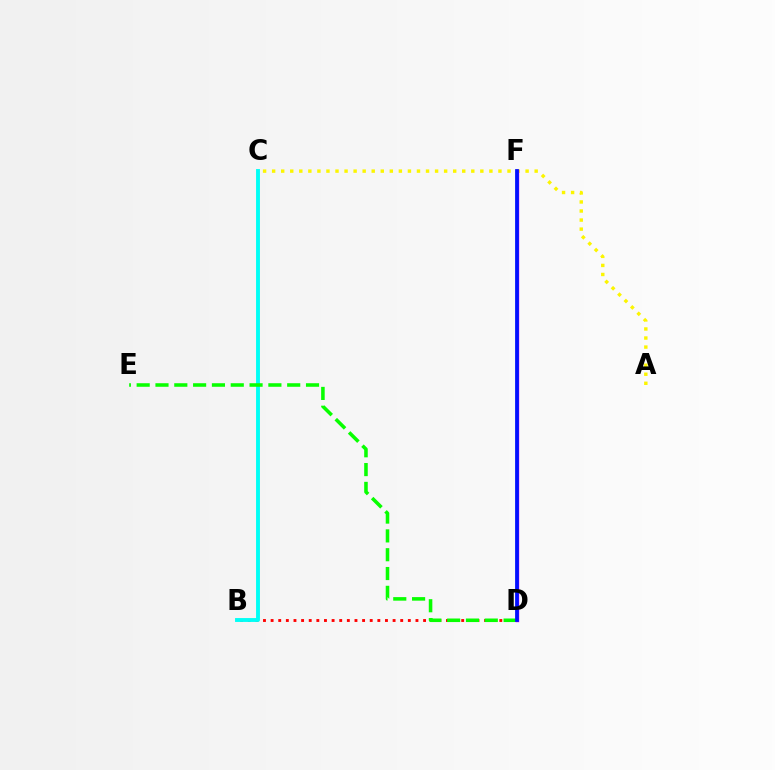{('B', 'D'): [{'color': '#ff0000', 'line_style': 'dotted', 'thickness': 2.07}], ('B', 'C'): [{'color': '#00fff6', 'line_style': 'solid', 'thickness': 2.8}], ('D', 'E'): [{'color': '#08ff00', 'line_style': 'dashed', 'thickness': 2.56}], ('A', 'C'): [{'color': '#fcf500', 'line_style': 'dotted', 'thickness': 2.46}], ('D', 'F'): [{'color': '#ee00ff', 'line_style': 'solid', 'thickness': 2.46}, {'color': '#0010ff', 'line_style': 'solid', 'thickness': 2.71}]}